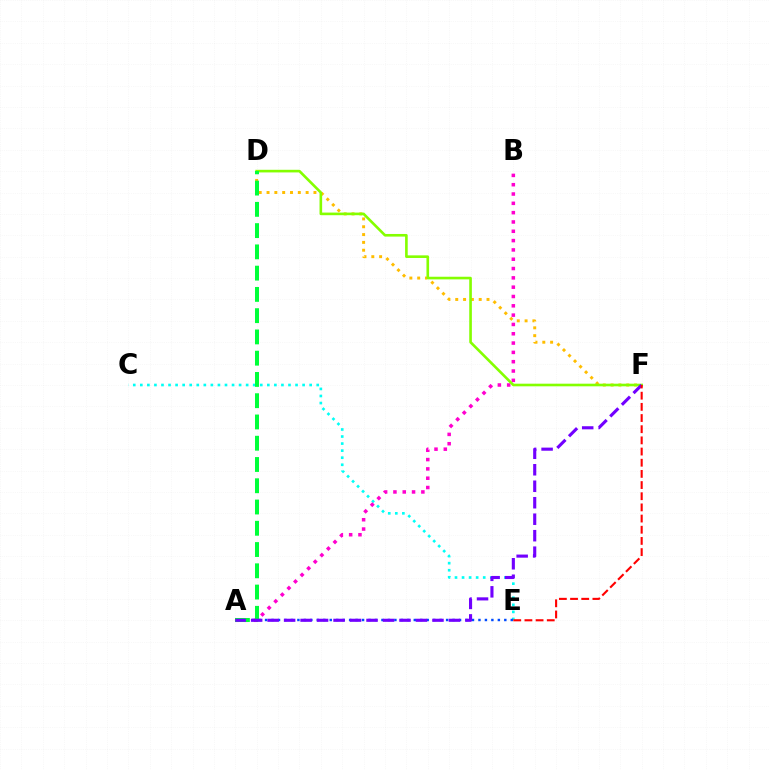{('D', 'F'): [{'color': '#ffbd00', 'line_style': 'dotted', 'thickness': 2.12}, {'color': '#84ff00', 'line_style': 'solid', 'thickness': 1.89}], ('C', 'E'): [{'color': '#00fff6', 'line_style': 'dotted', 'thickness': 1.92}], ('A', 'B'): [{'color': '#ff00cf', 'line_style': 'dotted', 'thickness': 2.53}], ('A', 'E'): [{'color': '#004bff', 'line_style': 'dotted', 'thickness': 1.76}], ('A', 'D'): [{'color': '#00ff39', 'line_style': 'dashed', 'thickness': 2.89}], ('A', 'F'): [{'color': '#7200ff', 'line_style': 'dashed', 'thickness': 2.24}], ('E', 'F'): [{'color': '#ff0000', 'line_style': 'dashed', 'thickness': 1.52}]}